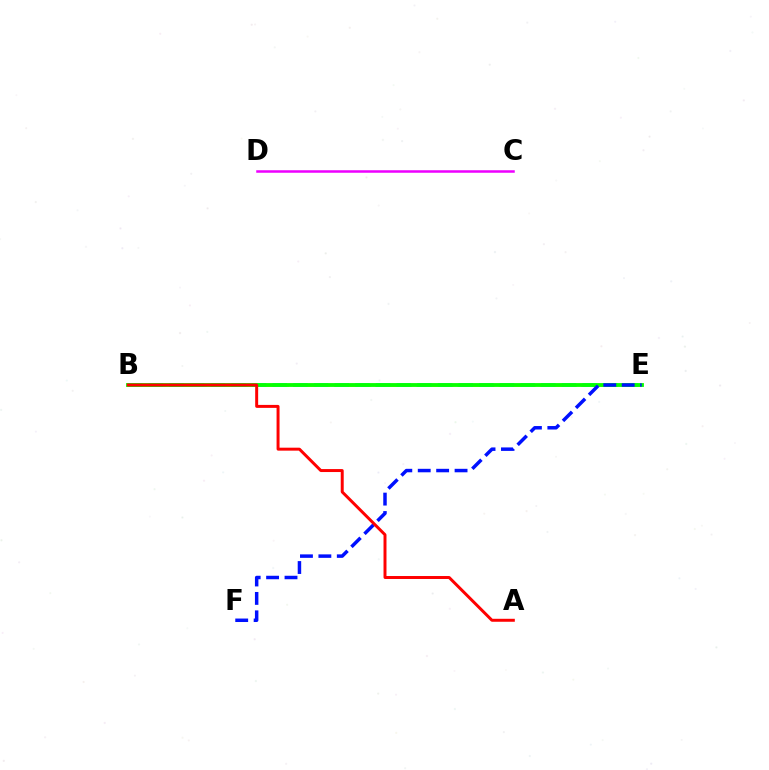{('B', 'E'): [{'color': '#fcf500', 'line_style': 'dashed', 'thickness': 1.86}, {'color': '#00fff6', 'line_style': 'dashed', 'thickness': 2.81}, {'color': '#08ff00', 'line_style': 'solid', 'thickness': 2.76}], ('C', 'D'): [{'color': '#ee00ff', 'line_style': 'solid', 'thickness': 1.81}], ('E', 'F'): [{'color': '#0010ff', 'line_style': 'dashed', 'thickness': 2.5}], ('A', 'B'): [{'color': '#ff0000', 'line_style': 'solid', 'thickness': 2.14}]}